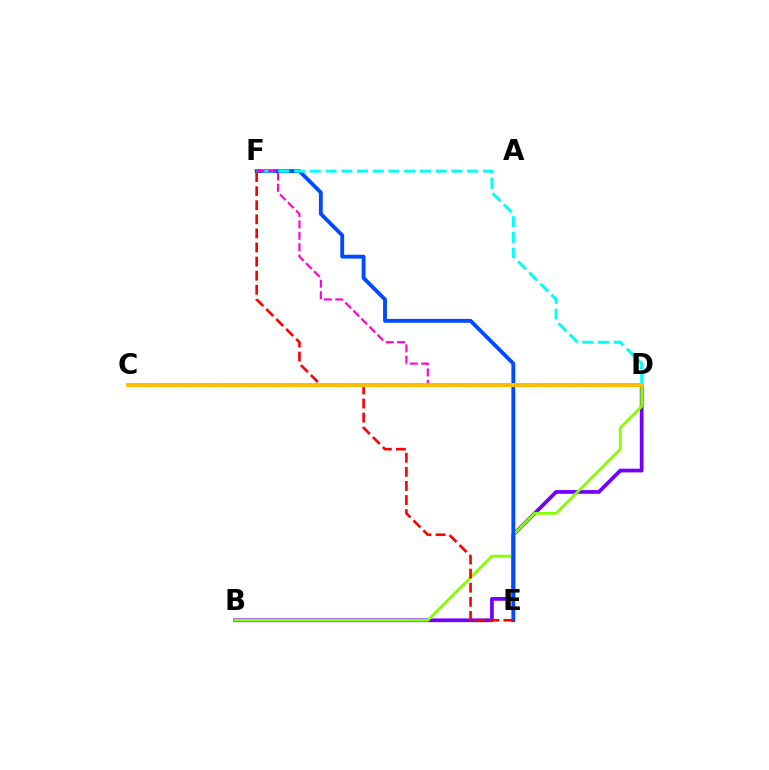{('B', 'D'): [{'color': '#7200ff', 'line_style': 'solid', 'thickness': 2.69}, {'color': '#84ff00', 'line_style': 'solid', 'thickness': 1.96}], ('E', 'F'): [{'color': '#004bff', 'line_style': 'solid', 'thickness': 2.78}, {'color': '#ff0000', 'line_style': 'dashed', 'thickness': 1.91}], ('C', 'D'): [{'color': '#00ff39', 'line_style': 'dashed', 'thickness': 2.89}, {'color': '#ffbd00', 'line_style': 'solid', 'thickness': 2.78}], ('D', 'F'): [{'color': '#00fff6', 'line_style': 'dashed', 'thickness': 2.14}, {'color': '#ff00cf', 'line_style': 'dashed', 'thickness': 1.54}]}